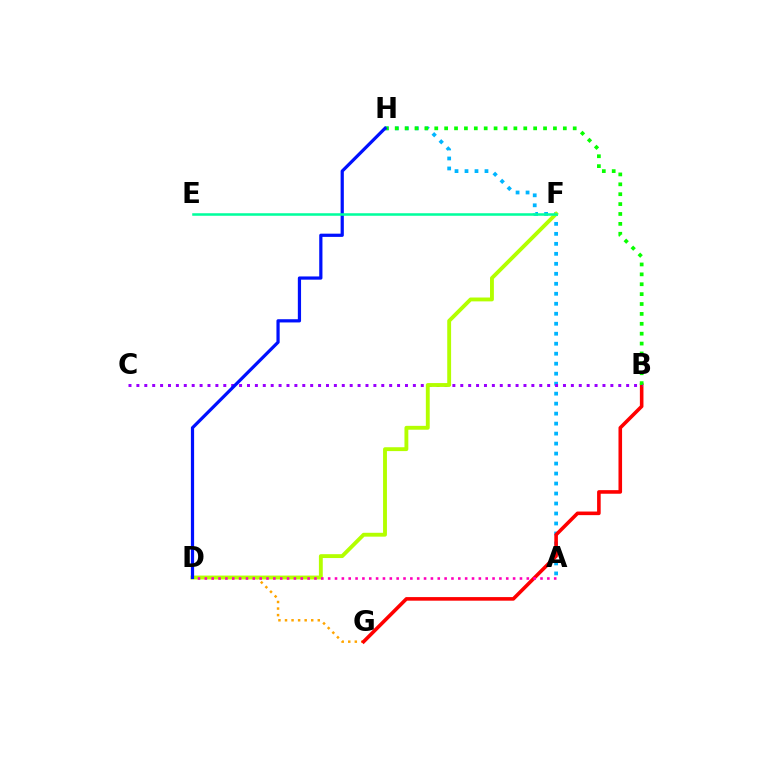{('A', 'H'): [{'color': '#00b5ff', 'line_style': 'dotted', 'thickness': 2.71}], ('D', 'G'): [{'color': '#ffa500', 'line_style': 'dotted', 'thickness': 1.78}], ('B', 'G'): [{'color': '#ff0000', 'line_style': 'solid', 'thickness': 2.58}], ('B', 'H'): [{'color': '#08ff00', 'line_style': 'dotted', 'thickness': 2.69}], ('B', 'C'): [{'color': '#9b00ff', 'line_style': 'dotted', 'thickness': 2.15}], ('D', 'F'): [{'color': '#b3ff00', 'line_style': 'solid', 'thickness': 2.78}], ('D', 'H'): [{'color': '#0010ff', 'line_style': 'solid', 'thickness': 2.32}], ('E', 'F'): [{'color': '#00ff9d', 'line_style': 'solid', 'thickness': 1.82}], ('A', 'D'): [{'color': '#ff00bd', 'line_style': 'dotted', 'thickness': 1.86}]}